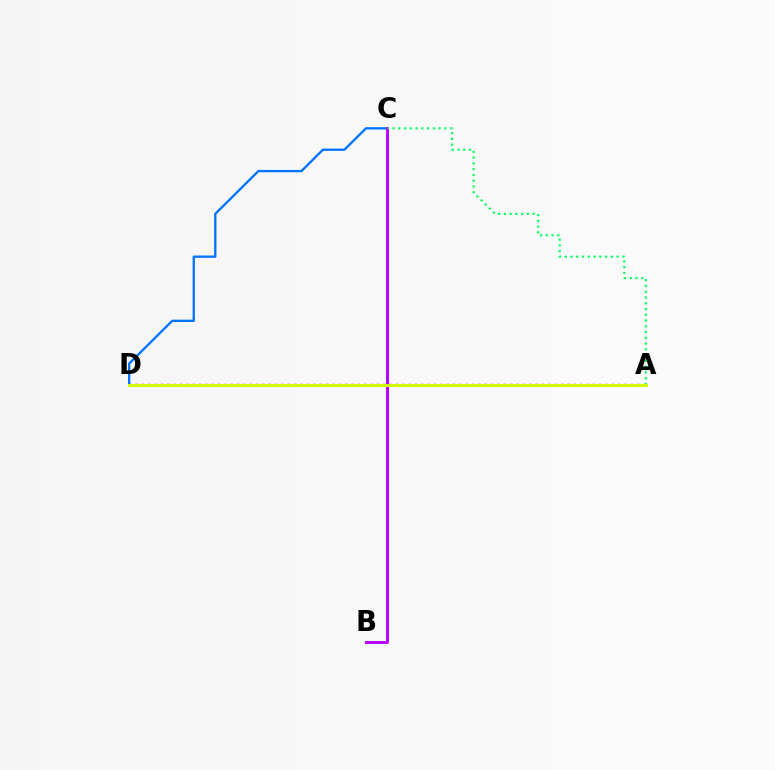{('A', 'D'): [{'color': '#ff0000', 'line_style': 'dotted', 'thickness': 1.73}, {'color': '#d1ff00', 'line_style': 'solid', 'thickness': 2.18}], ('C', 'D'): [{'color': '#0074ff', 'line_style': 'solid', 'thickness': 1.67}], ('B', 'C'): [{'color': '#b900ff', 'line_style': 'solid', 'thickness': 2.11}], ('A', 'C'): [{'color': '#00ff5c', 'line_style': 'dotted', 'thickness': 1.56}]}